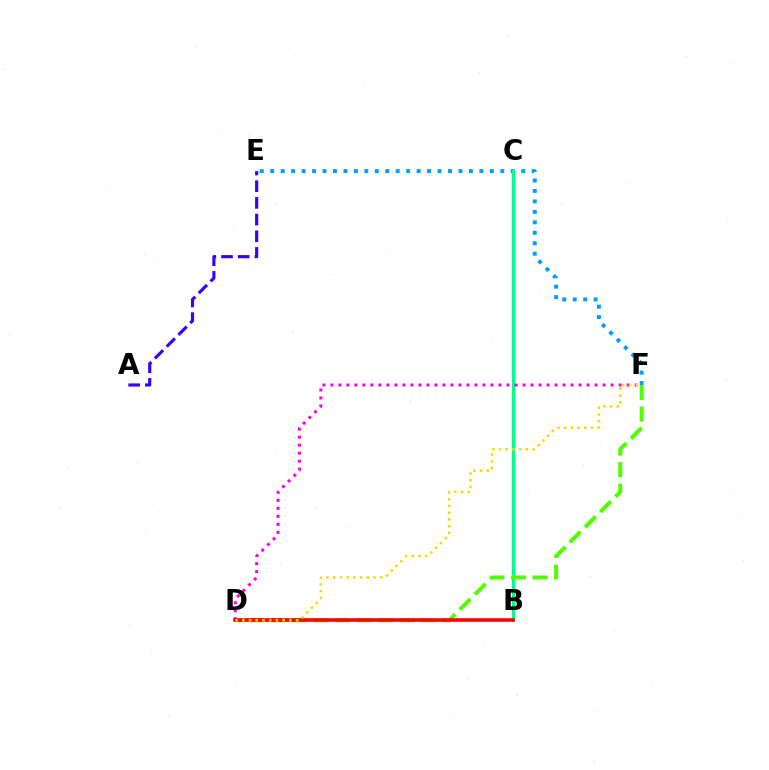{('E', 'F'): [{'color': '#009eff', 'line_style': 'dotted', 'thickness': 2.84}], ('B', 'C'): [{'color': '#00ff86', 'line_style': 'solid', 'thickness': 2.32}], ('D', 'F'): [{'color': '#ff00ed', 'line_style': 'dotted', 'thickness': 2.18}, {'color': '#4fff00', 'line_style': 'dashed', 'thickness': 2.92}, {'color': '#ffd500', 'line_style': 'dotted', 'thickness': 1.83}], ('A', 'E'): [{'color': '#3700ff', 'line_style': 'dashed', 'thickness': 2.27}], ('B', 'D'): [{'color': '#ff0000', 'line_style': 'solid', 'thickness': 2.58}]}